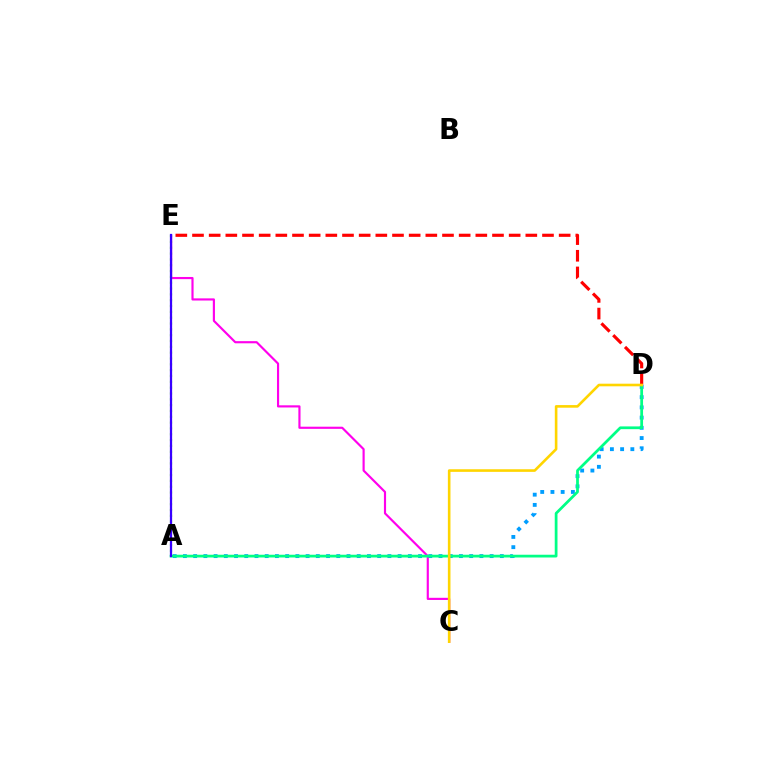{('C', 'E'): [{'color': '#ff00ed', 'line_style': 'solid', 'thickness': 1.55}], ('A', 'D'): [{'color': '#009eff', 'line_style': 'dotted', 'thickness': 2.78}, {'color': '#00ff86', 'line_style': 'solid', 'thickness': 1.98}], ('A', 'E'): [{'color': '#4fff00', 'line_style': 'dotted', 'thickness': 1.58}, {'color': '#3700ff', 'line_style': 'solid', 'thickness': 1.62}], ('D', 'E'): [{'color': '#ff0000', 'line_style': 'dashed', 'thickness': 2.26}], ('C', 'D'): [{'color': '#ffd500', 'line_style': 'solid', 'thickness': 1.88}]}